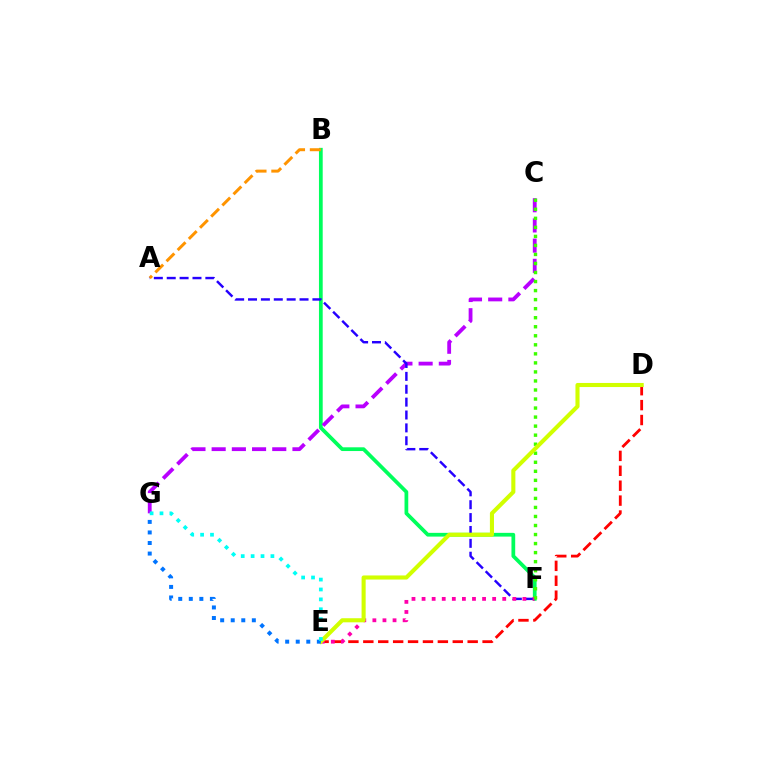{('B', 'F'): [{'color': '#00ff5c', 'line_style': 'solid', 'thickness': 2.69}], ('C', 'G'): [{'color': '#b900ff', 'line_style': 'dashed', 'thickness': 2.74}], ('A', 'B'): [{'color': '#ff9400', 'line_style': 'dashed', 'thickness': 2.15}], ('D', 'E'): [{'color': '#ff0000', 'line_style': 'dashed', 'thickness': 2.03}, {'color': '#d1ff00', 'line_style': 'solid', 'thickness': 2.94}], ('A', 'F'): [{'color': '#2500ff', 'line_style': 'dashed', 'thickness': 1.75}], ('E', 'F'): [{'color': '#ff00ac', 'line_style': 'dotted', 'thickness': 2.74}], ('C', 'F'): [{'color': '#3dff00', 'line_style': 'dotted', 'thickness': 2.45}], ('E', 'G'): [{'color': '#0074ff', 'line_style': 'dotted', 'thickness': 2.87}, {'color': '#00fff6', 'line_style': 'dotted', 'thickness': 2.69}]}